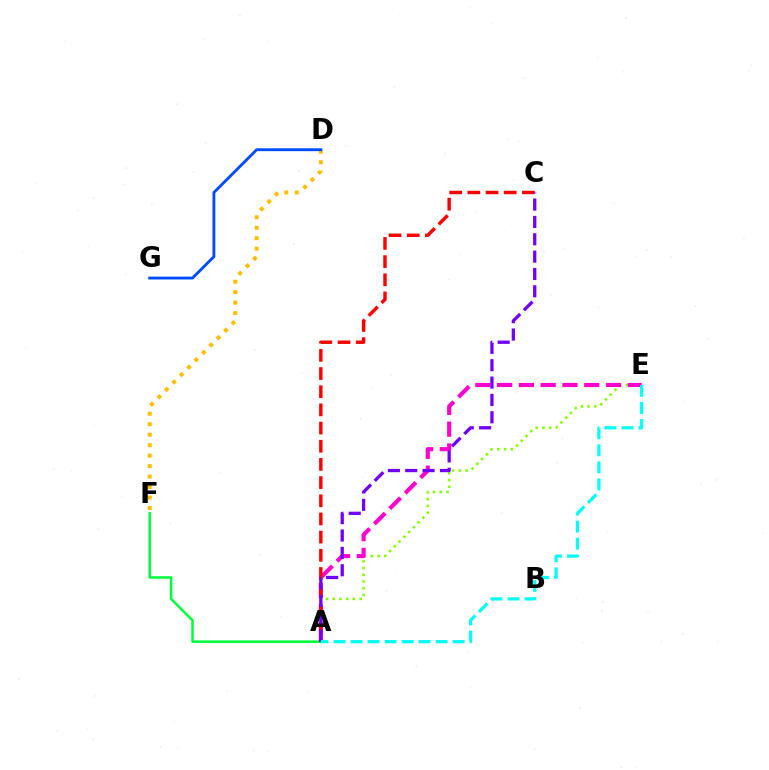{('A', 'F'): [{'color': '#00ff39', 'line_style': 'solid', 'thickness': 1.81}], ('A', 'E'): [{'color': '#84ff00', 'line_style': 'dotted', 'thickness': 1.83}, {'color': '#ff00cf', 'line_style': 'dashed', 'thickness': 2.96}, {'color': '#00fff6', 'line_style': 'dashed', 'thickness': 2.31}], ('D', 'F'): [{'color': '#ffbd00', 'line_style': 'dotted', 'thickness': 2.84}], ('D', 'G'): [{'color': '#004bff', 'line_style': 'solid', 'thickness': 2.06}], ('A', 'C'): [{'color': '#ff0000', 'line_style': 'dashed', 'thickness': 2.47}, {'color': '#7200ff', 'line_style': 'dashed', 'thickness': 2.36}]}